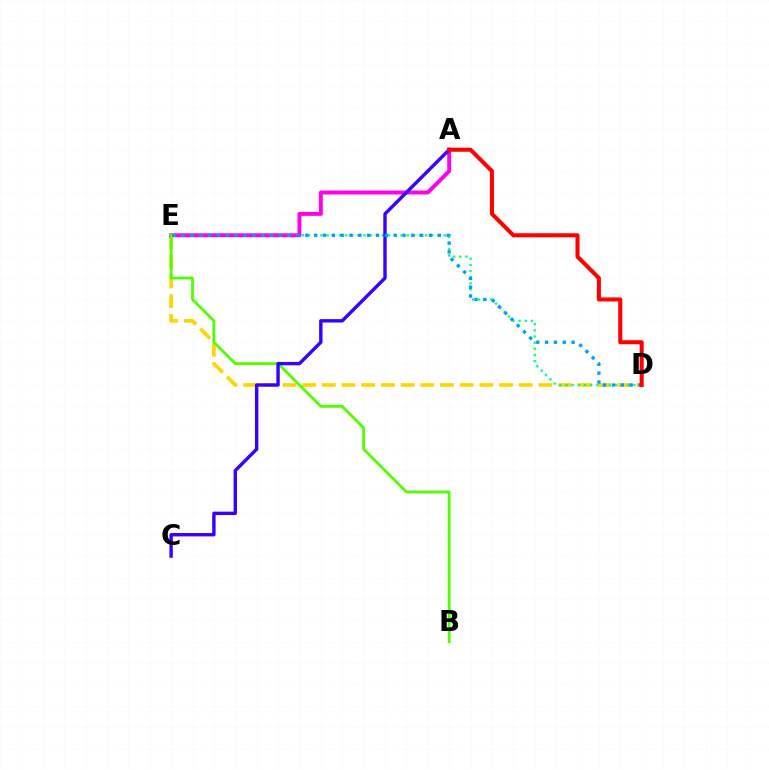{('D', 'E'): [{'color': '#ffd500', 'line_style': 'dashed', 'thickness': 2.67}, {'color': '#00ff86', 'line_style': 'dotted', 'thickness': 1.67}, {'color': '#009eff', 'line_style': 'dotted', 'thickness': 2.4}], ('A', 'E'): [{'color': '#ff00ed', 'line_style': 'solid', 'thickness': 2.84}], ('B', 'E'): [{'color': '#4fff00', 'line_style': 'solid', 'thickness': 2.01}], ('A', 'C'): [{'color': '#3700ff', 'line_style': 'solid', 'thickness': 2.44}], ('A', 'D'): [{'color': '#ff0000', 'line_style': 'solid', 'thickness': 2.92}]}